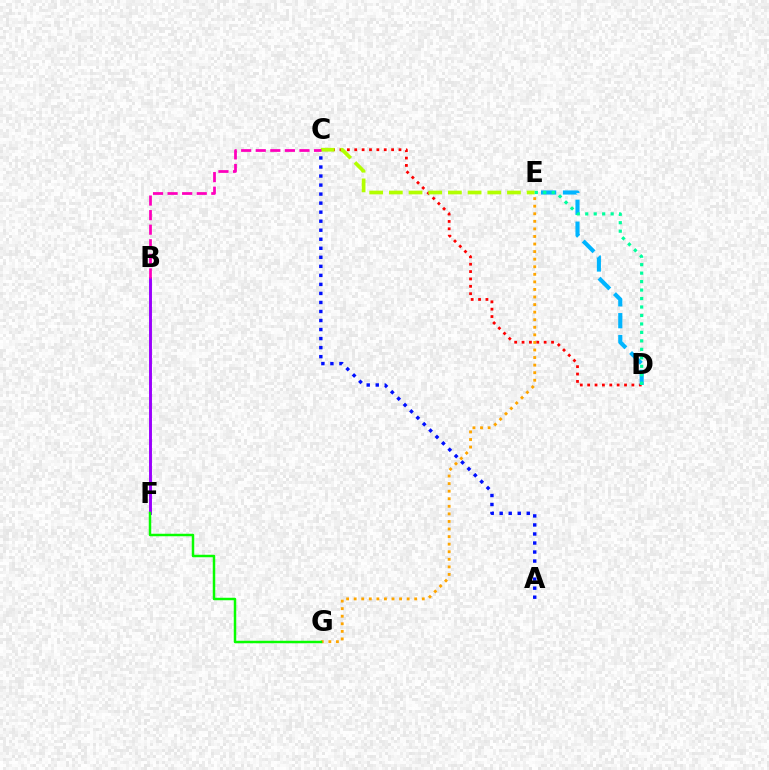{('E', 'G'): [{'color': '#ffa500', 'line_style': 'dotted', 'thickness': 2.06}], ('C', 'D'): [{'color': '#ff0000', 'line_style': 'dotted', 'thickness': 2.0}], ('A', 'C'): [{'color': '#0010ff', 'line_style': 'dotted', 'thickness': 2.45}], ('D', 'E'): [{'color': '#00b5ff', 'line_style': 'dashed', 'thickness': 2.97}, {'color': '#00ff9d', 'line_style': 'dotted', 'thickness': 2.3}], ('C', 'E'): [{'color': '#b3ff00', 'line_style': 'dashed', 'thickness': 2.67}], ('B', 'F'): [{'color': '#9b00ff', 'line_style': 'solid', 'thickness': 2.11}], ('B', 'C'): [{'color': '#ff00bd', 'line_style': 'dashed', 'thickness': 1.98}], ('F', 'G'): [{'color': '#08ff00', 'line_style': 'solid', 'thickness': 1.79}]}